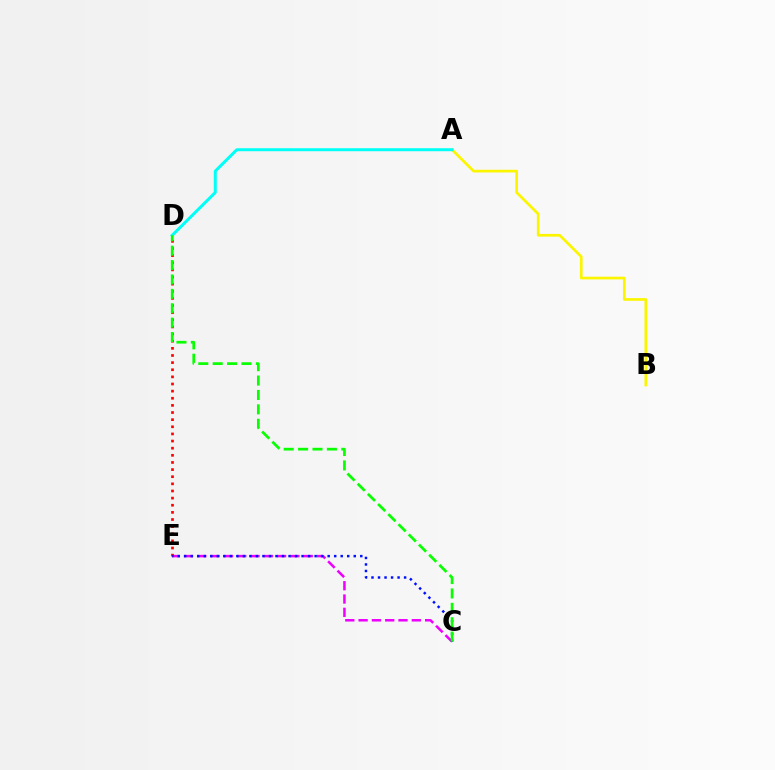{('C', 'E'): [{'color': '#ee00ff', 'line_style': 'dashed', 'thickness': 1.81}, {'color': '#0010ff', 'line_style': 'dotted', 'thickness': 1.77}], ('D', 'E'): [{'color': '#ff0000', 'line_style': 'dotted', 'thickness': 1.94}], ('A', 'B'): [{'color': '#fcf500', 'line_style': 'solid', 'thickness': 1.94}], ('A', 'D'): [{'color': '#00fff6', 'line_style': 'solid', 'thickness': 2.15}], ('C', 'D'): [{'color': '#08ff00', 'line_style': 'dashed', 'thickness': 1.96}]}